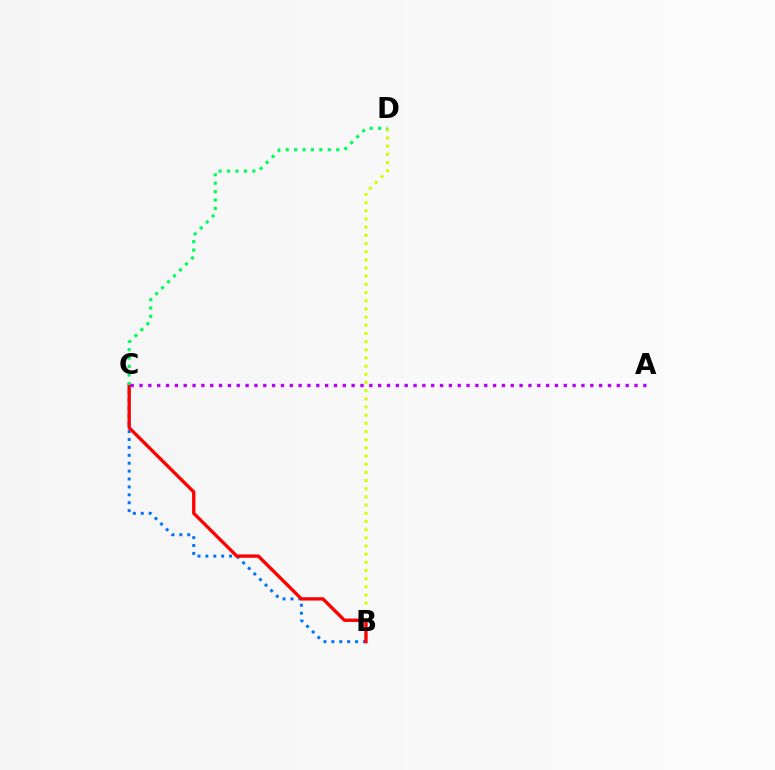{('B', 'C'): [{'color': '#0074ff', 'line_style': 'dotted', 'thickness': 2.15}, {'color': '#ff0000', 'line_style': 'solid', 'thickness': 2.39}], ('B', 'D'): [{'color': '#d1ff00', 'line_style': 'dotted', 'thickness': 2.22}], ('C', 'D'): [{'color': '#00ff5c', 'line_style': 'dotted', 'thickness': 2.29}], ('A', 'C'): [{'color': '#b900ff', 'line_style': 'dotted', 'thickness': 2.4}]}